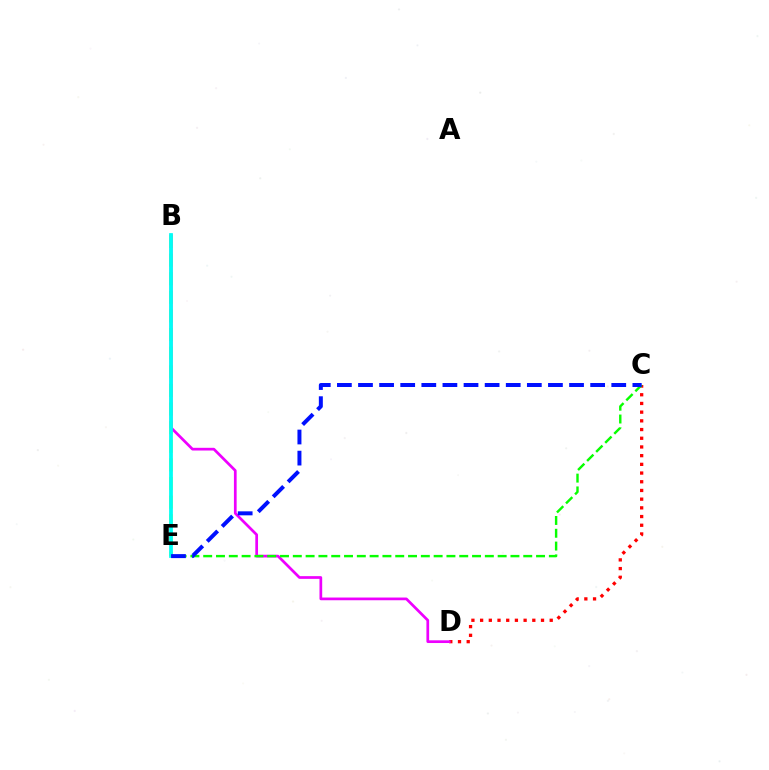{('B', 'E'): [{'color': '#fcf500', 'line_style': 'dashed', 'thickness': 2.53}, {'color': '#00fff6', 'line_style': 'solid', 'thickness': 2.7}], ('C', 'D'): [{'color': '#ff0000', 'line_style': 'dotted', 'thickness': 2.36}], ('B', 'D'): [{'color': '#ee00ff', 'line_style': 'solid', 'thickness': 1.95}], ('C', 'E'): [{'color': '#08ff00', 'line_style': 'dashed', 'thickness': 1.74}, {'color': '#0010ff', 'line_style': 'dashed', 'thickness': 2.87}]}